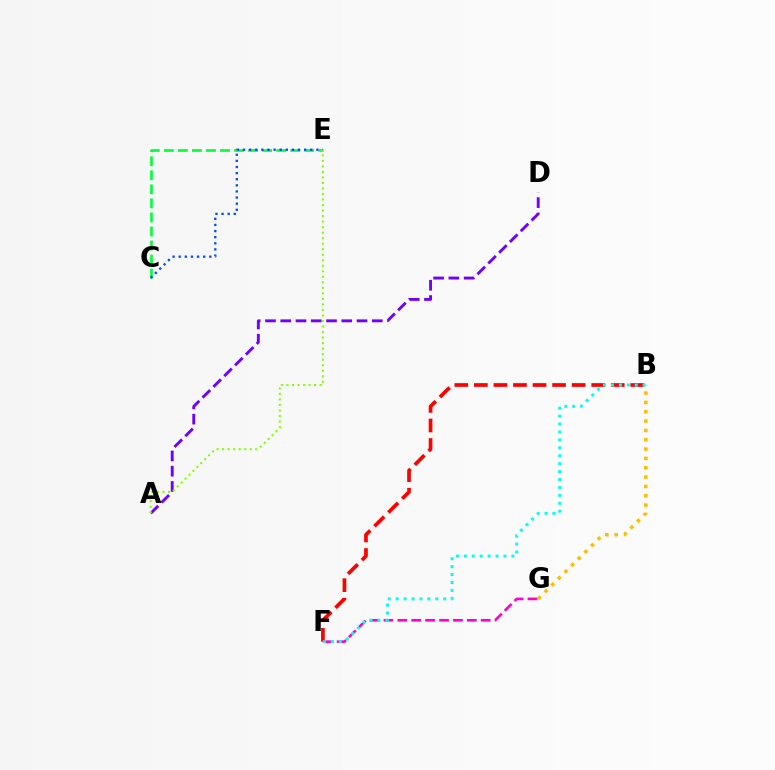{('C', 'E'): [{'color': '#00ff39', 'line_style': 'dashed', 'thickness': 1.91}, {'color': '#004bff', 'line_style': 'dotted', 'thickness': 1.66}], ('B', 'G'): [{'color': '#ffbd00', 'line_style': 'dotted', 'thickness': 2.54}], ('A', 'D'): [{'color': '#7200ff', 'line_style': 'dashed', 'thickness': 2.07}], ('F', 'G'): [{'color': '#ff00cf', 'line_style': 'dashed', 'thickness': 1.89}], ('A', 'E'): [{'color': '#84ff00', 'line_style': 'dotted', 'thickness': 1.5}], ('B', 'F'): [{'color': '#ff0000', 'line_style': 'dashed', 'thickness': 2.66}, {'color': '#00fff6', 'line_style': 'dotted', 'thickness': 2.15}]}